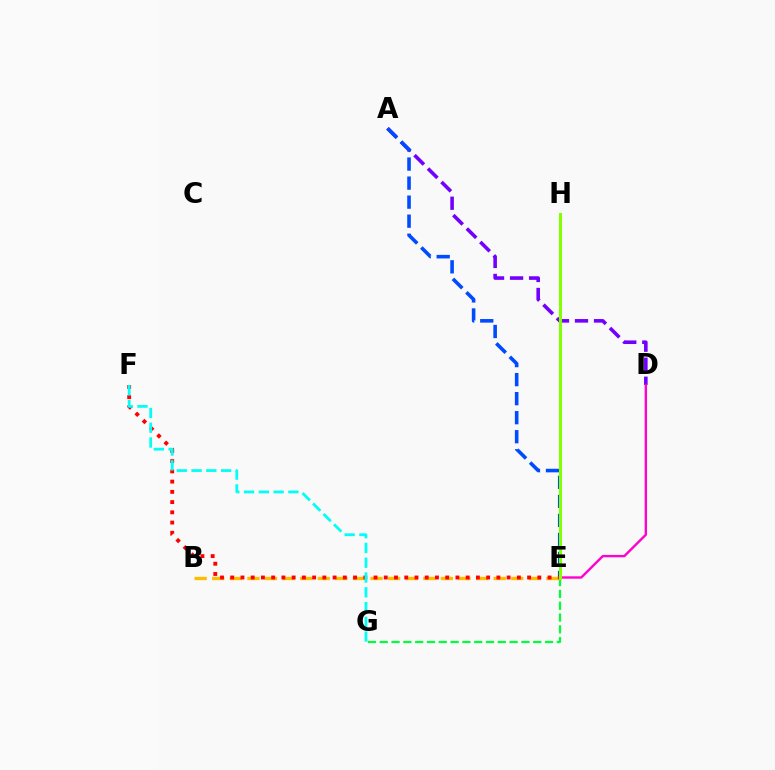{('A', 'D'): [{'color': '#7200ff', 'line_style': 'dashed', 'thickness': 2.58}], ('A', 'E'): [{'color': '#004bff', 'line_style': 'dashed', 'thickness': 2.59}], ('E', 'G'): [{'color': '#00ff39', 'line_style': 'dashed', 'thickness': 1.6}], ('B', 'E'): [{'color': '#ffbd00', 'line_style': 'dashed', 'thickness': 2.39}], ('E', 'F'): [{'color': '#ff0000', 'line_style': 'dotted', 'thickness': 2.78}], ('D', 'E'): [{'color': '#ff00cf', 'line_style': 'solid', 'thickness': 1.71}], ('F', 'G'): [{'color': '#00fff6', 'line_style': 'dashed', 'thickness': 2.01}], ('E', 'H'): [{'color': '#84ff00', 'line_style': 'solid', 'thickness': 2.2}]}